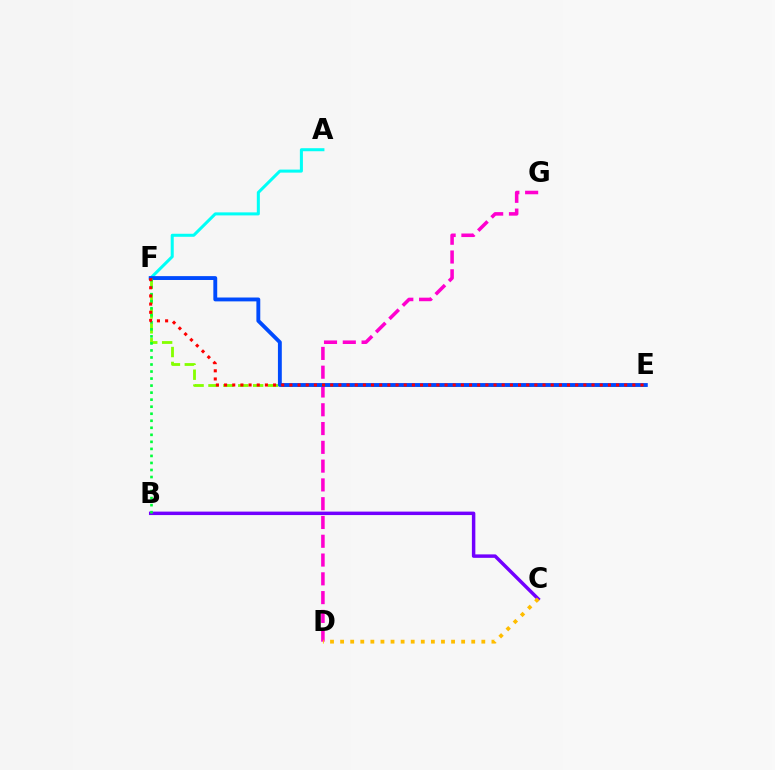{('B', 'C'): [{'color': '#7200ff', 'line_style': 'solid', 'thickness': 2.49}], ('D', 'G'): [{'color': '#ff00cf', 'line_style': 'dashed', 'thickness': 2.55}], ('A', 'F'): [{'color': '#00fff6', 'line_style': 'solid', 'thickness': 2.18}], ('E', 'F'): [{'color': '#84ff00', 'line_style': 'dashed', 'thickness': 2.02}, {'color': '#004bff', 'line_style': 'solid', 'thickness': 2.79}, {'color': '#ff0000', 'line_style': 'dotted', 'thickness': 2.22}], ('B', 'F'): [{'color': '#00ff39', 'line_style': 'dotted', 'thickness': 1.91}], ('C', 'D'): [{'color': '#ffbd00', 'line_style': 'dotted', 'thickness': 2.74}]}